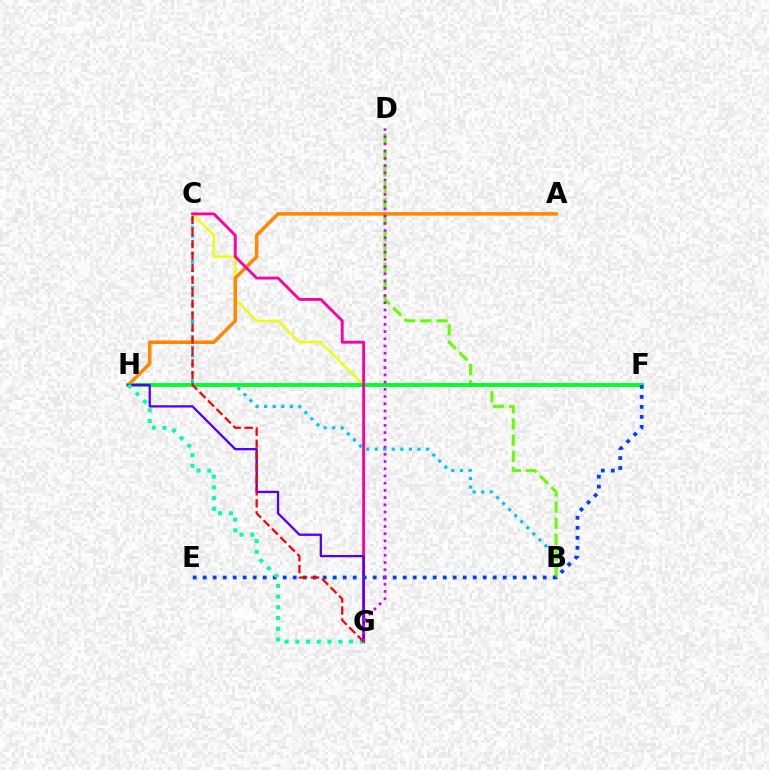{('C', 'F'): [{'color': '#eeff00', 'line_style': 'solid', 'thickness': 1.64}], ('B', 'C'): [{'color': '#00c7ff', 'line_style': 'dotted', 'thickness': 2.32}], ('B', 'D'): [{'color': '#66ff00', 'line_style': 'dashed', 'thickness': 2.2}], ('F', 'H'): [{'color': '#00ff27', 'line_style': 'solid', 'thickness': 2.77}], ('A', 'H'): [{'color': '#ff8800', 'line_style': 'solid', 'thickness': 2.56}], ('C', 'G'): [{'color': '#ff00a0', 'line_style': 'solid', 'thickness': 2.06}, {'color': '#ff0000', 'line_style': 'dashed', 'thickness': 1.62}], ('G', 'H'): [{'color': '#4f00ff', 'line_style': 'solid', 'thickness': 1.66}, {'color': '#00ffaf', 'line_style': 'dotted', 'thickness': 2.91}], ('E', 'F'): [{'color': '#003fff', 'line_style': 'dotted', 'thickness': 2.72}], ('D', 'G'): [{'color': '#d600ff', 'line_style': 'dotted', 'thickness': 1.96}]}